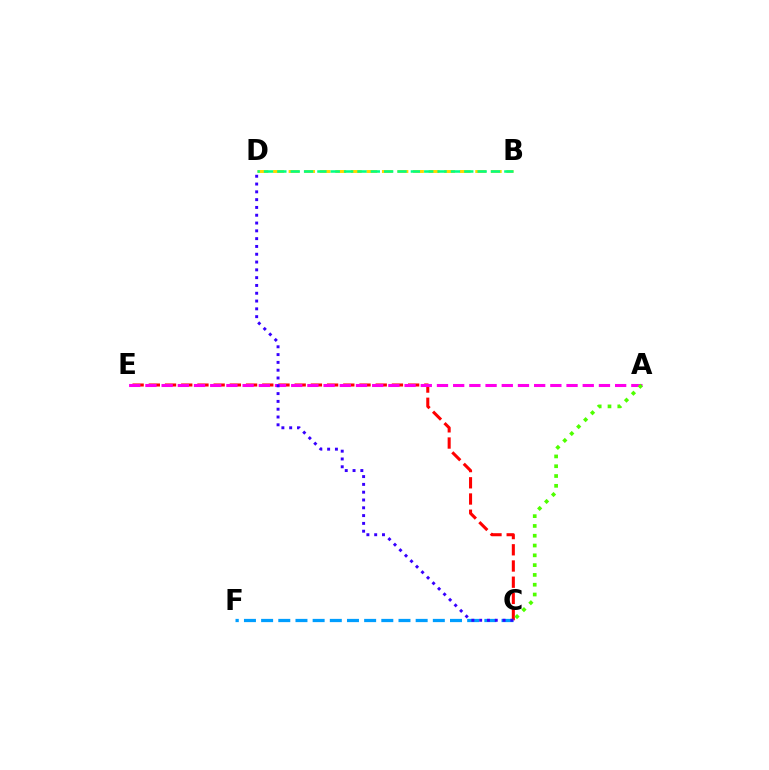{('C', 'E'): [{'color': '#ff0000', 'line_style': 'dashed', 'thickness': 2.2}], ('B', 'D'): [{'color': '#ffd500', 'line_style': 'dashed', 'thickness': 2.11}, {'color': '#00ff86', 'line_style': 'dashed', 'thickness': 1.81}], ('C', 'F'): [{'color': '#009eff', 'line_style': 'dashed', 'thickness': 2.33}], ('A', 'E'): [{'color': '#ff00ed', 'line_style': 'dashed', 'thickness': 2.2}], ('C', 'D'): [{'color': '#3700ff', 'line_style': 'dotted', 'thickness': 2.12}], ('A', 'C'): [{'color': '#4fff00', 'line_style': 'dotted', 'thickness': 2.66}]}